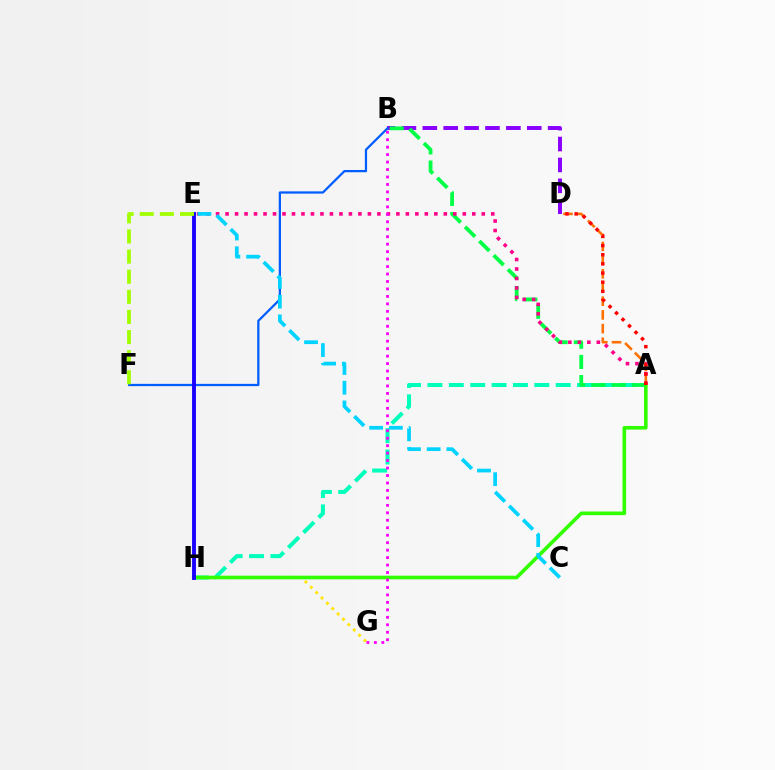{('G', 'H'): [{'color': '#ffe600', 'line_style': 'dotted', 'thickness': 2.06}], ('A', 'D'): [{'color': '#ff7000', 'line_style': 'dashed', 'thickness': 1.86}, {'color': '#ff0000', 'line_style': 'dotted', 'thickness': 2.49}], ('A', 'H'): [{'color': '#00ffbb', 'line_style': 'dashed', 'thickness': 2.9}, {'color': '#31ff00', 'line_style': 'solid', 'thickness': 2.61}], ('B', 'D'): [{'color': '#8a00ff', 'line_style': 'dashed', 'thickness': 2.84}], ('A', 'B'): [{'color': '#00ff45', 'line_style': 'dashed', 'thickness': 2.74}], ('B', 'F'): [{'color': '#005dff', 'line_style': 'solid', 'thickness': 1.62}], ('A', 'E'): [{'color': '#ff0088', 'line_style': 'dotted', 'thickness': 2.58}], ('E', 'H'): [{'color': '#1900ff', 'line_style': 'solid', 'thickness': 2.79}], ('B', 'G'): [{'color': '#fa00f9', 'line_style': 'dotted', 'thickness': 2.03}], ('E', 'F'): [{'color': '#a2ff00', 'line_style': 'dashed', 'thickness': 2.73}], ('C', 'E'): [{'color': '#00d3ff', 'line_style': 'dashed', 'thickness': 2.68}]}